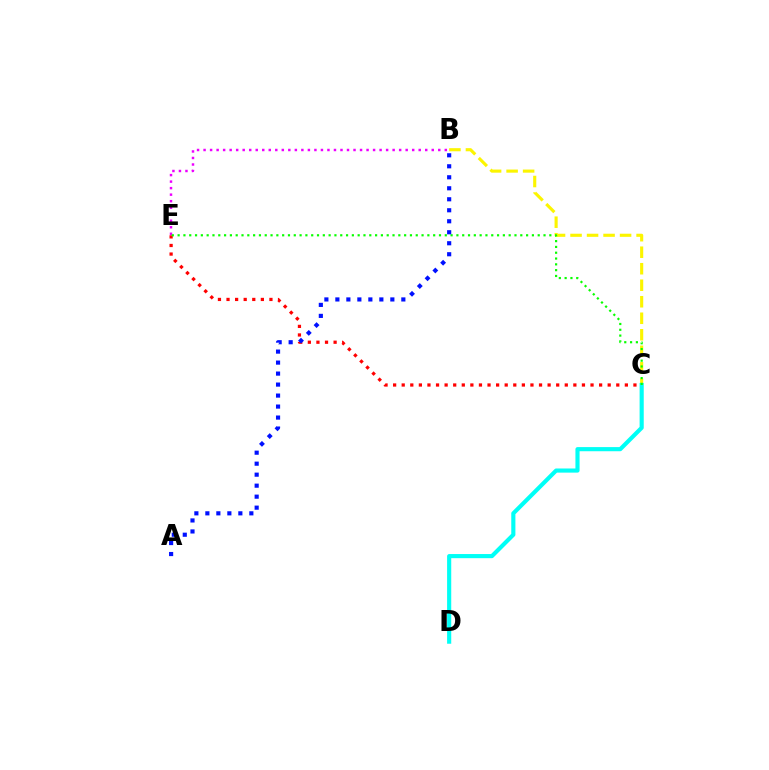{('B', 'C'): [{'color': '#fcf500', 'line_style': 'dashed', 'thickness': 2.24}], ('B', 'E'): [{'color': '#ee00ff', 'line_style': 'dotted', 'thickness': 1.77}], ('C', 'D'): [{'color': '#00fff6', 'line_style': 'solid', 'thickness': 2.98}], ('C', 'E'): [{'color': '#ff0000', 'line_style': 'dotted', 'thickness': 2.33}, {'color': '#08ff00', 'line_style': 'dotted', 'thickness': 1.58}], ('A', 'B'): [{'color': '#0010ff', 'line_style': 'dotted', 'thickness': 2.99}]}